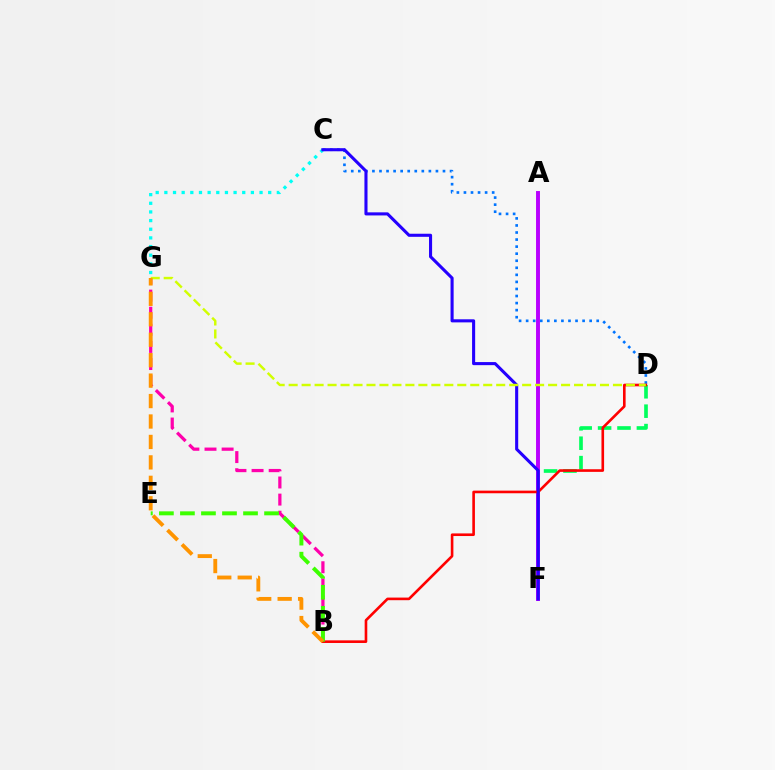{('D', 'F'): [{'color': '#00ff5c', 'line_style': 'dashed', 'thickness': 2.64}], ('B', 'G'): [{'color': '#ff00ac', 'line_style': 'dashed', 'thickness': 2.32}, {'color': '#ff9400', 'line_style': 'dashed', 'thickness': 2.78}], ('C', 'D'): [{'color': '#0074ff', 'line_style': 'dotted', 'thickness': 1.92}], ('A', 'F'): [{'color': '#b900ff', 'line_style': 'solid', 'thickness': 2.82}], ('B', 'D'): [{'color': '#ff0000', 'line_style': 'solid', 'thickness': 1.89}], ('C', 'G'): [{'color': '#00fff6', 'line_style': 'dotted', 'thickness': 2.35}], ('B', 'E'): [{'color': '#3dff00', 'line_style': 'dashed', 'thickness': 2.86}], ('C', 'F'): [{'color': '#2500ff', 'line_style': 'solid', 'thickness': 2.22}], ('D', 'G'): [{'color': '#d1ff00', 'line_style': 'dashed', 'thickness': 1.76}]}